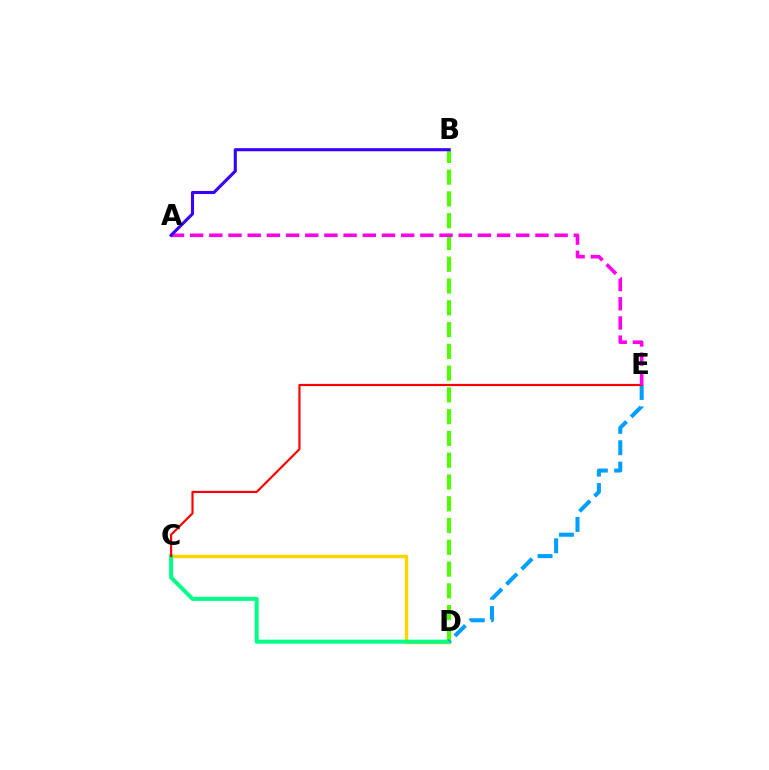{('C', 'D'): [{'color': '#ffd500', 'line_style': 'solid', 'thickness': 2.48}, {'color': '#00ff86', 'line_style': 'solid', 'thickness': 2.88}], ('B', 'D'): [{'color': '#4fff00', 'line_style': 'dashed', 'thickness': 2.96}], ('D', 'E'): [{'color': '#009eff', 'line_style': 'dashed', 'thickness': 2.9}], ('C', 'E'): [{'color': '#ff0000', 'line_style': 'solid', 'thickness': 1.56}], ('A', 'E'): [{'color': '#ff00ed', 'line_style': 'dashed', 'thickness': 2.61}], ('A', 'B'): [{'color': '#3700ff', 'line_style': 'solid', 'thickness': 2.23}]}